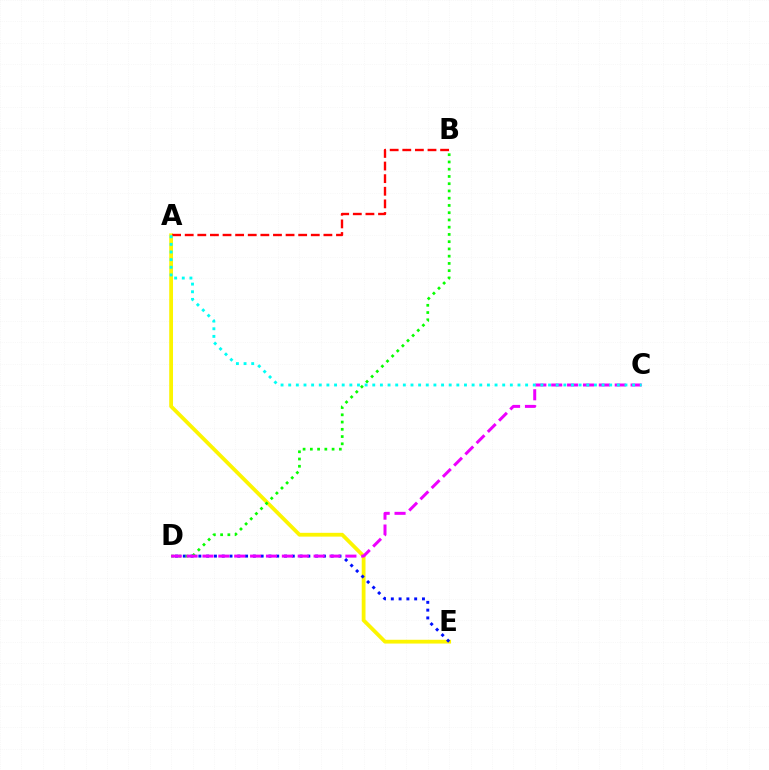{('A', 'E'): [{'color': '#fcf500', 'line_style': 'solid', 'thickness': 2.73}], ('D', 'E'): [{'color': '#0010ff', 'line_style': 'dotted', 'thickness': 2.11}], ('B', 'D'): [{'color': '#08ff00', 'line_style': 'dotted', 'thickness': 1.97}], ('C', 'D'): [{'color': '#ee00ff', 'line_style': 'dashed', 'thickness': 2.16}], ('A', 'B'): [{'color': '#ff0000', 'line_style': 'dashed', 'thickness': 1.71}], ('A', 'C'): [{'color': '#00fff6', 'line_style': 'dotted', 'thickness': 2.08}]}